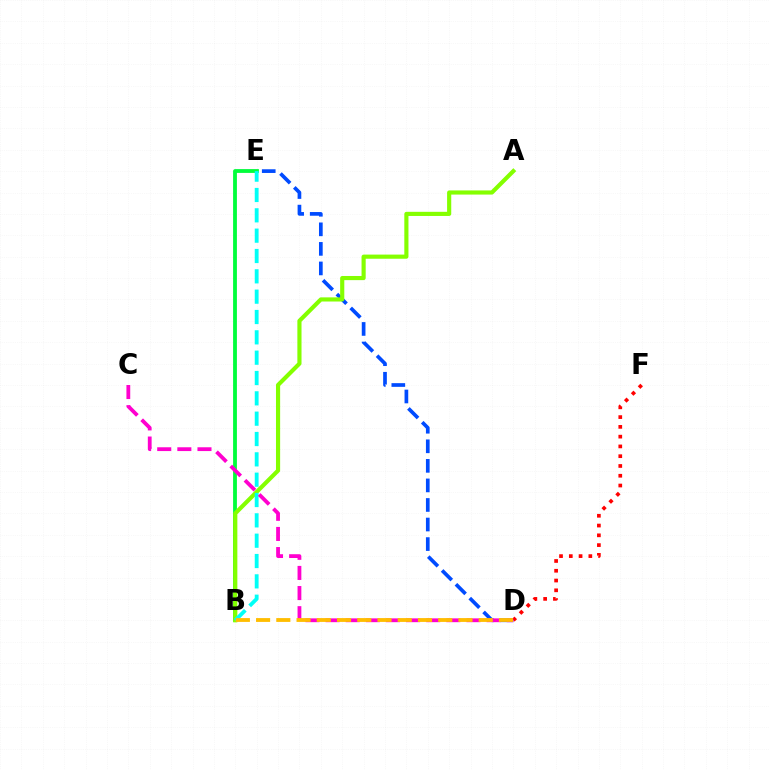{('D', 'E'): [{'color': '#004bff', 'line_style': 'dashed', 'thickness': 2.66}], ('B', 'E'): [{'color': '#7200ff', 'line_style': 'solid', 'thickness': 1.66}, {'color': '#00ff39', 'line_style': 'solid', 'thickness': 2.72}, {'color': '#00fff6', 'line_style': 'dashed', 'thickness': 2.76}], ('D', 'F'): [{'color': '#ff0000', 'line_style': 'dotted', 'thickness': 2.66}], ('A', 'B'): [{'color': '#84ff00', 'line_style': 'solid', 'thickness': 2.99}], ('C', 'D'): [{'color': '#ff00cf', 'line_style': 'dashed', 'thickness': 2.73}], ('B', 'D'): [{'color': '#ffbd00', 'line_style': 'dashed', 'thickness': 2.75}]}